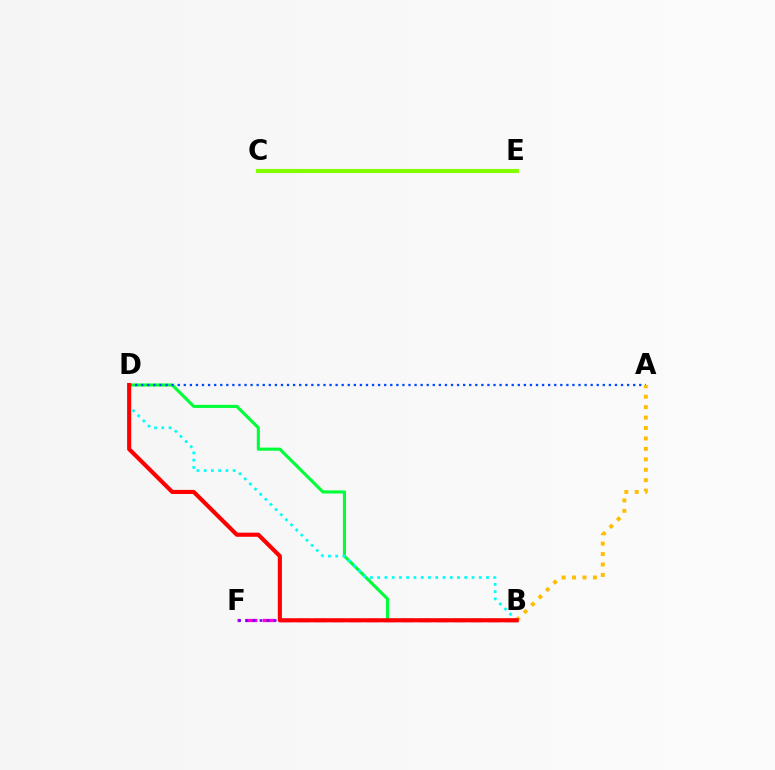{('B', 'D'): [{'color': '#00ff39', 'line_style': 'solid', 'thickness': 2.24}, {'color': '#00fff6', 'line_style': 'dotted', 'thickness': 1.97}, {'color': '#ff0000', 'line_style': 'solid', 'thickness': 2.96}], ('B', 'F'): [{'color': '#ff00cf', 'line_style': 'dashed', 'thickness': 2.36}, {'color': '#7200ff', 'line_style': 'dotted', 'thickness': 1.93}], ('C', 'E'): [{'color': '#84ff00', 'line_style': 'solid', 'thickness': 2.98}], ('A', 'D'): [{'color': '#004bff', 'line_style': 'dotted', 'thickness': 1.65}], ('A', 'B'): [{'color': '#ffbd00', 'line_style': 'dotted', 'thickness': 2.84}]}